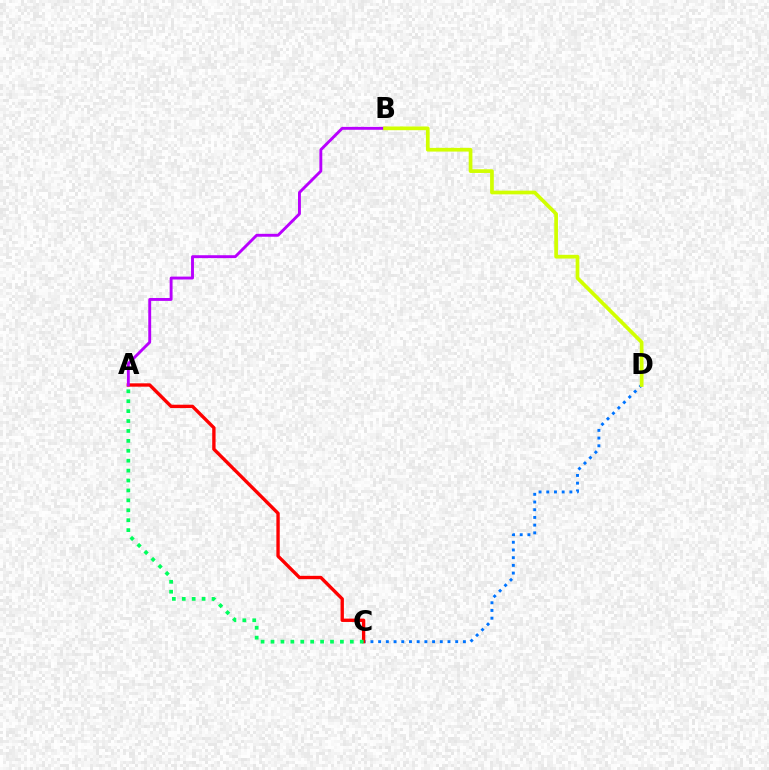{('C', 'D'): [{'color': '#0074ff', 'line_style': 'dotted', 'thickness': 2.09}], ('A', 'C'): [{'color': '#ff0000', 'line_style': 'solid', 'thickness': 2.41}, {'color': '#00ff5c', 'line_style': 'dotted', 'thickness': 2.69}], ('A', 'B'): [{'color': '#b900ff', 'line_style': 'solid', 'thickness': 2.09}], ('B', 'D'): [{'color': '#d1ff00', 'line_style': 'solid', 'thickness': 2.66}]}